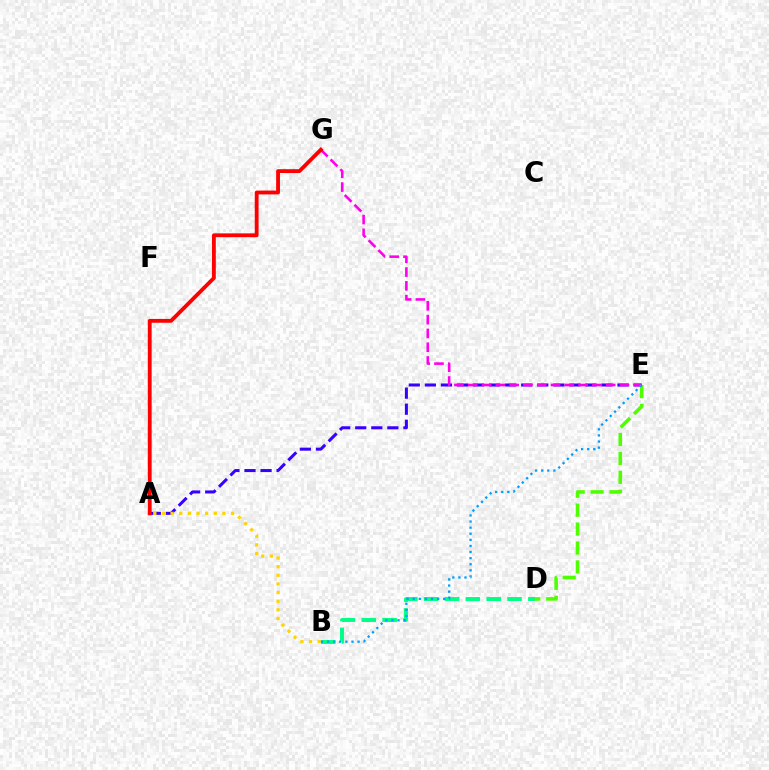{('A', 'E'): [{'color': '#3700ff', 'line_style': 'dashed', 'thickness': 2.18}], ('B', 'D'): [{'color': '#00ff86', 'line_style': 'dashed', 'thickness': 2.83}], ('D', 'E'): [{'color': '#4fff00', 'line_style': 'dashed', 'thickness': 2.57}], ('A', 'B'): [{'color': '#ffd500', 'line_style': 'dotted', 'thickness': 2.35}], ('E', 'G'): [{'color': '#ff00ed', 'line_style': 'dashed', 'thickness': 1.87}], ('A', 'G'): [{'color': '#ff0000', 'line_style': 'solid', 'thickness': 2.76}], ('B', 'E'): [{'color': '#009eff', 'line_style': 'dotted', 'thickness': 1.66}]}